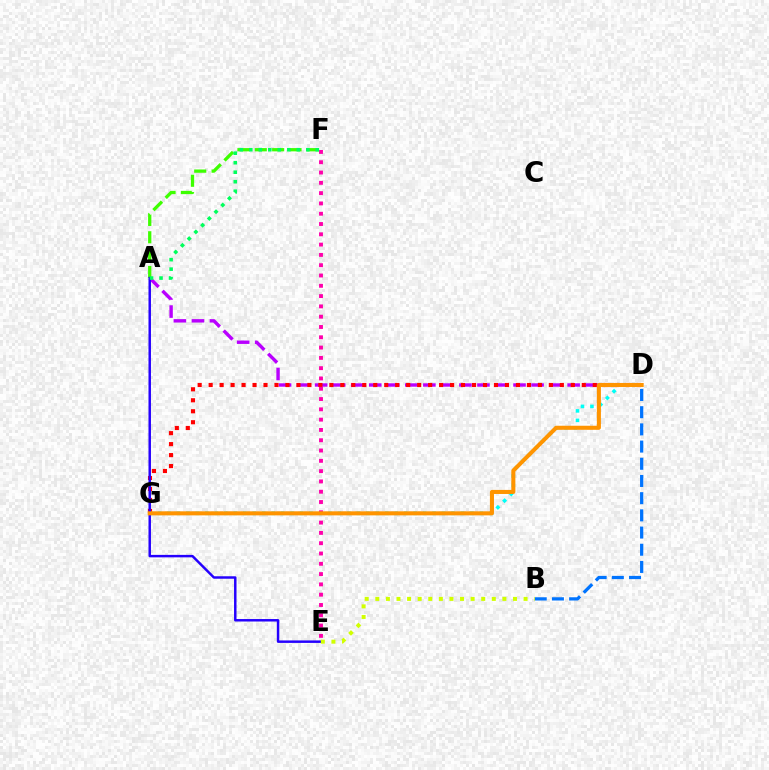{('A', 'D'): [{'color': '#b900ff', 'line_style': 'dashed', 'thickness': 2.45}], ('D', 'G'): [{'color': '#ff0000', 'line_style': 'dotted', 'thickness': 2.98}, {'color': '#00fff6', 'line_style': 'dotted', 'thickness': 2.57}, {'color': '#ff9400', 'line_style': 'solid', 'thickness': 2.92}], ('A', 'F'): [{'color': '#3dff00', 'line_style': 'dashed', 'thickness': 2.36}, {'color': '#00ff5c', 'line_style': 'dotted', 'thickness': 2.58}], ('A', 'E'): [{'color': '#2500ff', 'line_style': 'solid', 'thickness': 1.78}], ('E', 'F'): [{'color': '#ff00ac', 'line_style': 'dotted', 'thickness': 2.8}], ('B', 'D'): [{'color': '#0074ff', 'line_style': 'dashed', 'thickness': 2.34}], ('B', 'E'): [{'color': '#d1ff00', 'line_style': 'dotted', 'thickness': 2.88}]}